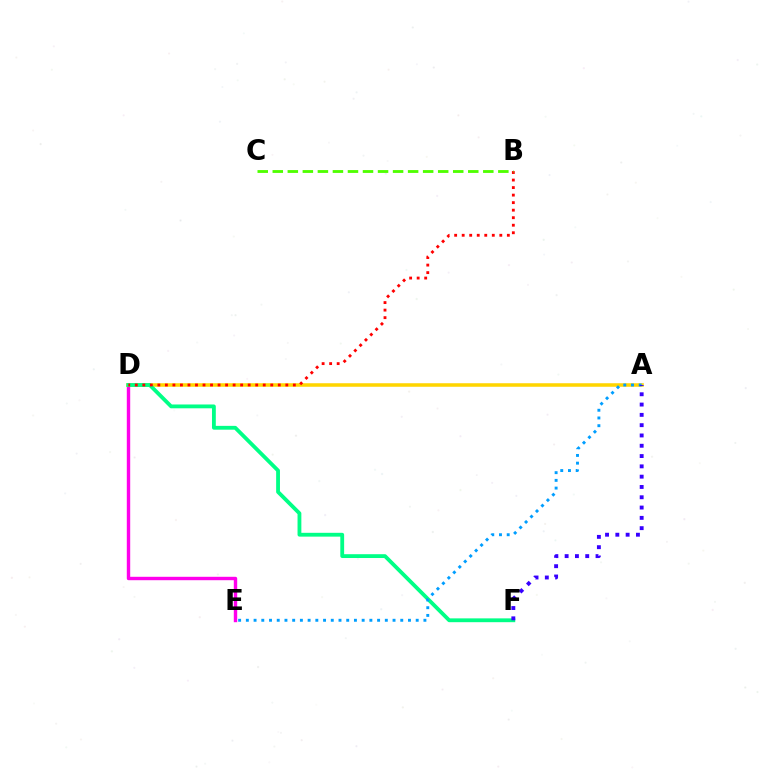{('D', 'E'): [{'color': '#ff00ed', 'line_style': 'solid', 'thickness': 2.45}], ('A', 'D'): [{'color': '#ffd500', 'line_style': 'solid', 'thickness': 2.54}], ('D', 'F'): [{'color': '#00ff86', 'line_style': 'solid', 'thickness': 2.75}], ('A', 'E'): [{'color': '#009eff', 'line_style': 'dotted', 'thickness': 2.1}], ('A', 'F'): [{'color': '#3700ff', 'line_style': 'dotted', 'thickness': 2.8}], ('B', 'D'): [{'color': '#ff0000', 'line_style': 'dotted', 'thickness': 2.05}], ('B', 'C'): [{'color': '#4fff00', 'line_style': 'dashed', 'thickness': 2.04}]}